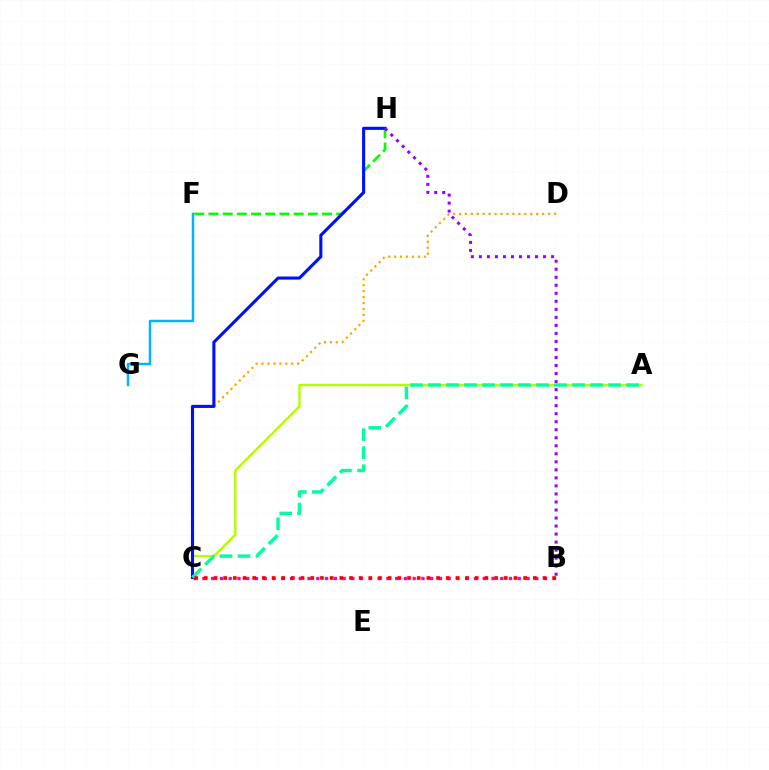{('F', 'H'): [{'color': '#08ff00', 'line_style': 'dashed', 'thickness': 1.93}], ('A', 'C'): [{'color': '#b3ff00', 'line_style': 'solid', 'thickness': 1.73}, {'color': '#00ff9d', 'line_style': 'dashed', 'thickness': 2.45}], ('B', 'C'): [{'color': '#ff00bd', 'line_style': 'dotted', 'thickness': 2.38}, {'color': '#ff0000', 'line_style': 'dotted', 'thickness': 2.63}], ('C', 'D'): [{'color': '#ffa500', 'line_style': 'dotted', 'thickness': 1.61}], ('C', 'H'): [{'color': '#0010ff', 'line_style': 'solid', 'thickness': 2.23}], ('F', 'G'): [{'color': '#00b5ff', 'line_style': 'solid', 'thickness': 1.79}], ('B', 'H'): [{'color': '#9b00ff', 'line_style': 'dotted', 'thickness': 2.18}]}